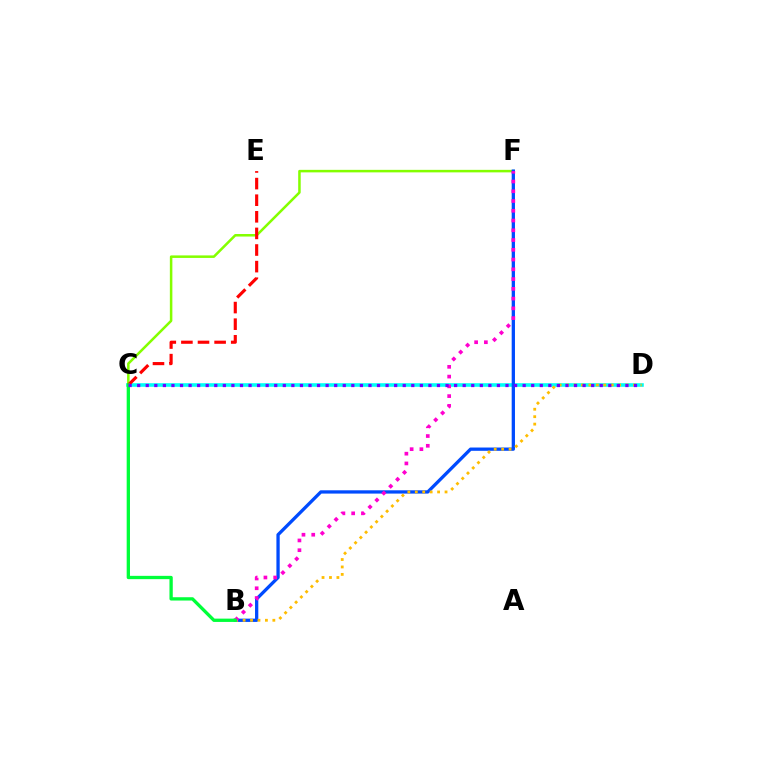{('C', 'D'): [{'color': '#00fff6', 'line_style': 'solid', 'thickness': 2.59}, {'color': '#7200ff', 'line_style': 'dotted', 'thickness': 2.33}], ('C', 'F'): [{'color': '#84ff00', 'line_style': 'solid', 'thickness': 1.82}], ('B', 'F'): [{'color': '#004bff', 'line_style': 'solid', 'thickness': 2.37}, {'color': '#ff00cf', 'line_style': 'dotted', 'thickness': 2.65}], ('B', 'D'): [{'color': '#ffbd00', 'line_style': 'dotted', 'thickness': 2.02}], ('C', 'E'): [{'color': '#ff0000', 'line_style': 'dashed', 'thickness': 2.26}], ('B', 'C'): [{'color': '#00ff39', 'line_style': 'solid', 'thickness': 2.38}]}